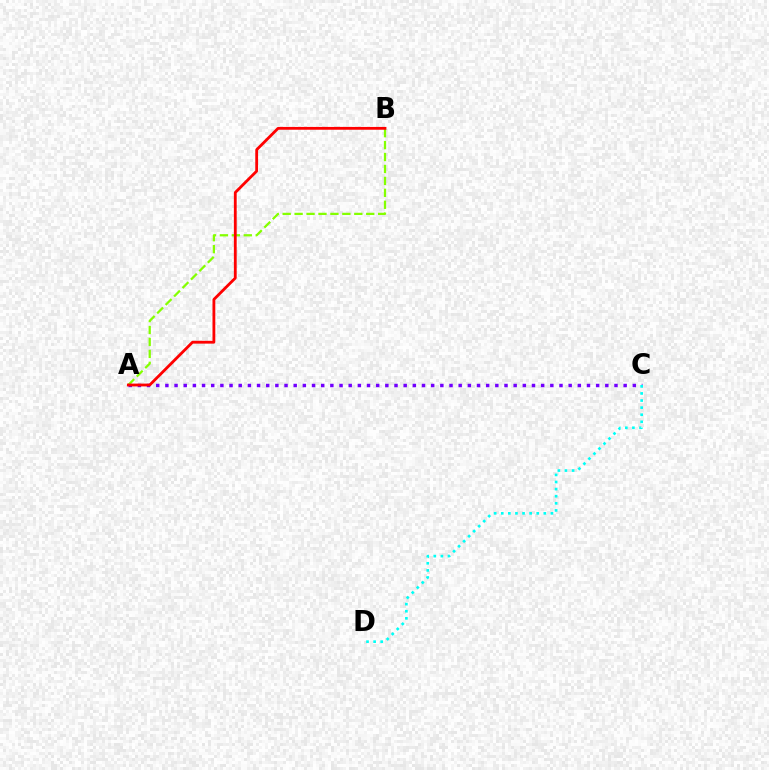{('A', 'C'): [{'color': '#7200ff', 'line_style': 'dotted', 'thickness': 2.49}], ('A', 'B'): [{'color': '#84ff00', 'line_style': 'dashed', 'thickness': 1.62}, {'color': '#ff0000', 'line_style': 'solid', 'thickness': 2.02}], ('C', 'D'): [{'color': '#00fff6', 'line_style': 'dotted', 'thickness': 1.93}]}